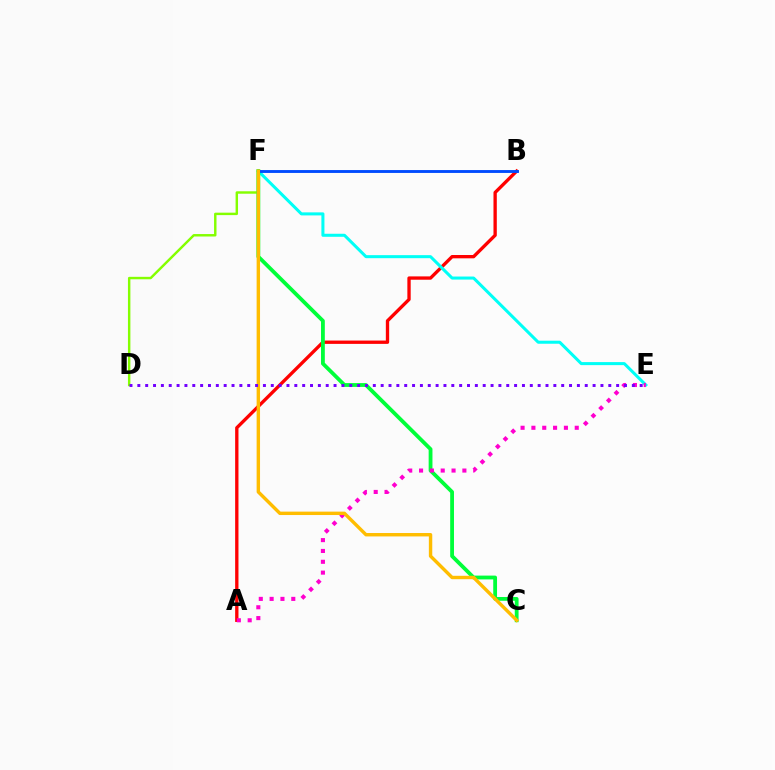{('A', 'B'): [{'color': '#ff0000', 'line_style': 'solid', 'thickness': 2.39}], ('E', 'F'): [{'color': '#00fff6', 'line_style': 'solid', 'thickness': 2.19}], ('D', 'F'): [{'color': '#84ff00', 'line_style': 'solid', 'thickness': 1.76}], ('C', 'F'): [{'color': '#00ff39', 'line_style': 'solid', 'thickness': 2.74}, {'color': '#ffbd00', 'line_style': 'solid', 'thickness': 2.45}], ('B', 'F'): [{'color': '#004bff', 'line_style': 'solid', 'thickness': 2.07}], ('A', 'E'): [{'color': '#ff00cf', 'line_style': 'dotted', 'thickness': 2.94}], ('D', 'E'): [{'color': '#7200ff', 'line_style': 'dotted', 'thickness': 2.13}]}